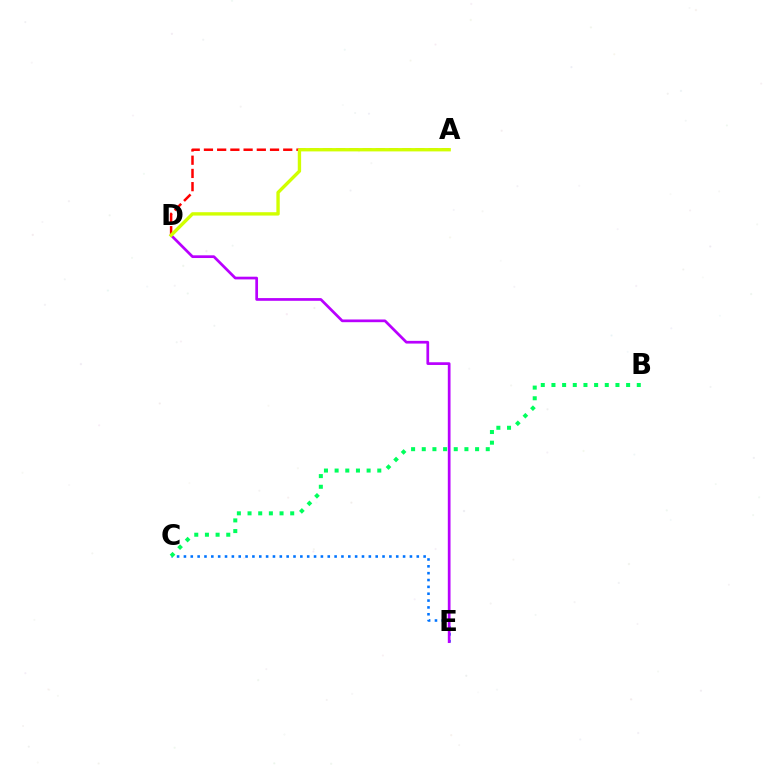{('A', 'D'): [{'color': '#ff0000', 'line_style': 'dashed', 'thickness': 1.8}, {'color': '#d1ff00', 'line_style': 'solid', 'thickness': 2.42}], ('C', 'E'): [{'color': '#0074ff', 'line_style': 'dotted', 'thickness': 1.86}], ('D', 'E'): [{'color': '#b900ff', 'line_style': 'solid', 'thickness': 1.95}], ('B', 'C'): [{'color': '#00ff5c', 'line_style': 'dotted', 'thickness': 2.9}]}